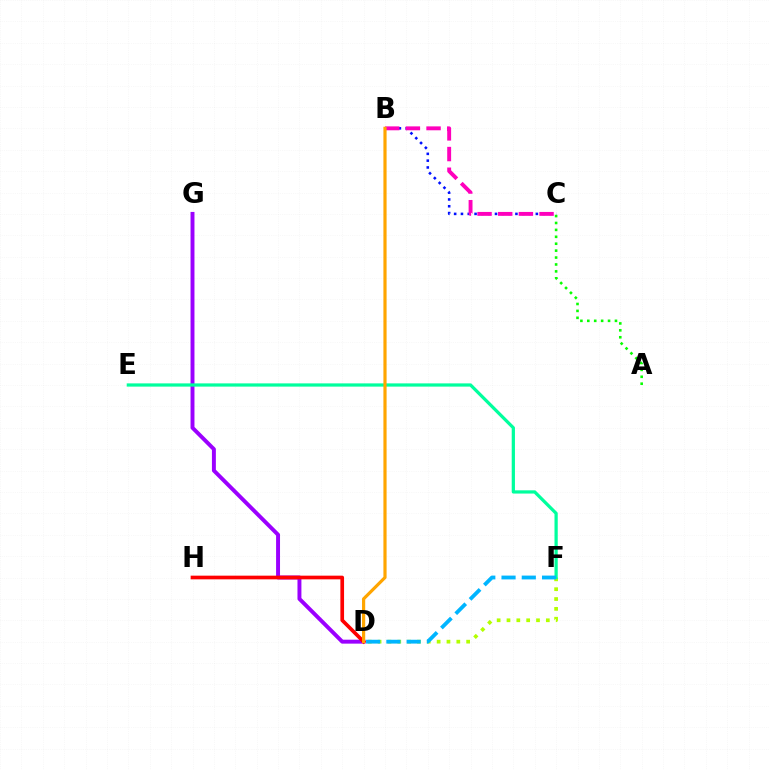{('B', 'C'): [{'color': '#0010ff', 'line_style': 'dotted', 'thickness': 1.85}, {'color': '#ff00bd', 'line_style': 'dashed', 'thickness': 2.81}], ('D', 'G'): [{'color': '#9b00ff', 'line_style': 'solid', 'thickness': 2.83}], ('D', 'F'): [{'color': '#b3ff00', 'line_style': 'dotted', 'thickness': 2.67}, {'color': '#00b5ff', 'line_style': 'dashed', 'thickness': 2.75}], ('D', 'H'): [{'color': '#ff0000', 'line_style': 'solid', 'thickness': 2.65}], ('E', 'F'): [{'color': '#00ff9d', 'line_style': 'solid', 'thickness': 2.33}], ('A', 'C'): [{'color': '#08ff00', 'line_style': 'dotted', 'thickness': 1.88}], ('B', 'D'): [{'color': '#ffa500', 'line_style': 'solid', 'thickness': 2.29}]}